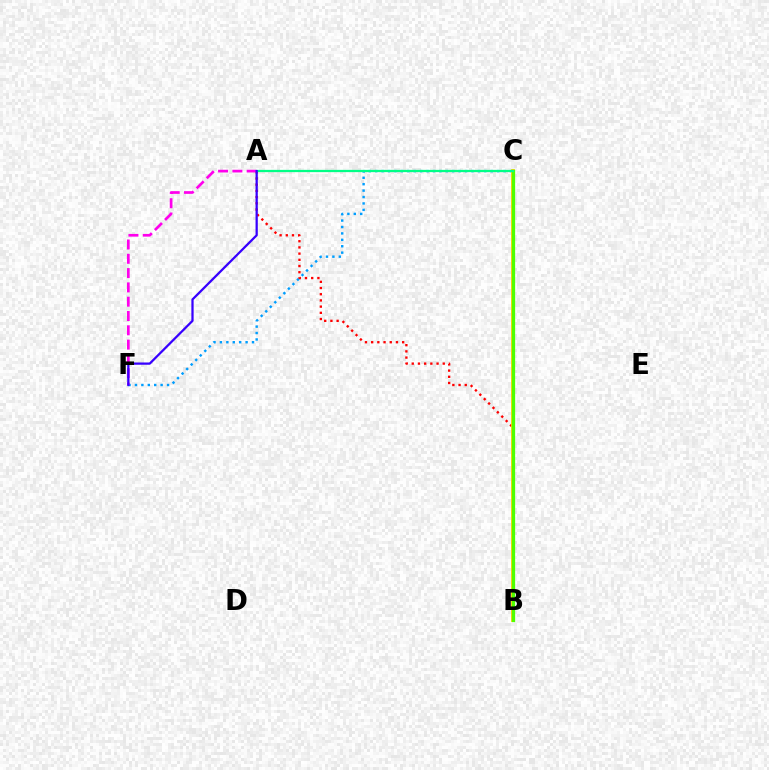{('C', 'F'): [{'color': '#009eff', 'line_style': 'dotted', 'thickness': 1.74}], ('A', 'B'): [{'color': '#ff0000', 'line_style': 'dotted', 'thickness': 1.68}], ('B', 'C'): [{'color': '#ffd500', 'line_style': 'solid', 'thickness': 2.77}, {'color': '#4fff00', 'line_style': 'solid', 'thickness': 2.37}], ('A', 'C'): [{'color': '#00ff86', 'line_style': 'solid', 'thickness': 1.63}], ('A', 'F'): [{'color': '#ff00ed', 'line_style': 'dashed', 'thickness': 1.94}, {'color': '#3700ff', 'line_style': 'solid', 'thickness': 1.62}]}